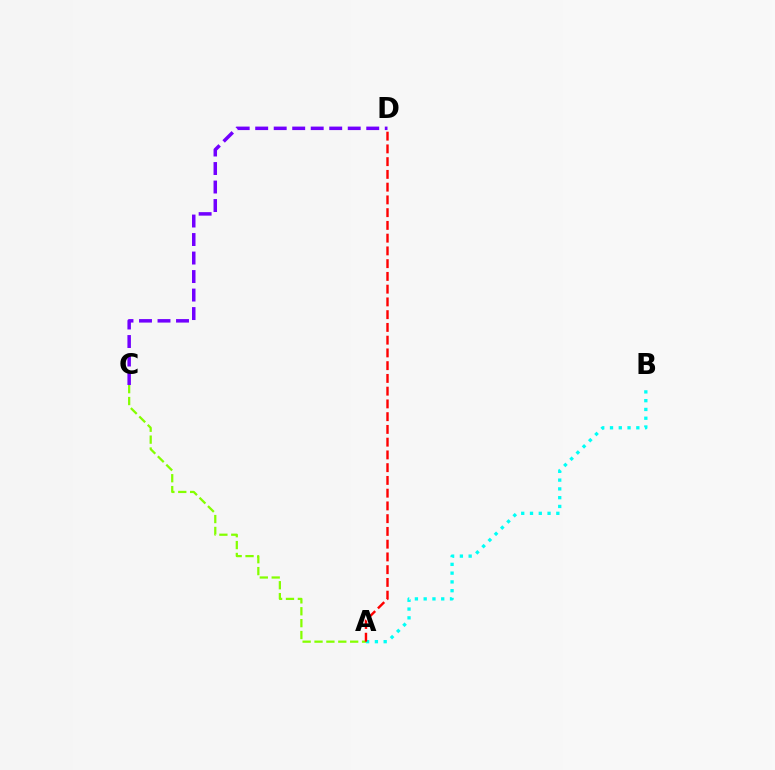{('A', 'B'): [{'color': '#00fff6', 'line_style': 'dotted', 'thickness': 2.38}], ('A', 'C'): [{'color': '#84ff00', 'line_style': 'dashed', 'thickness': 1.61}], ('C', 'D'): [{'color': '#7200ff', 'line_style': 'dashed', 'thickness': 2.51}], ('A', 'D'): [{'color': '#ff0000', 'line_style': 'dashed', 'thickness': 1.73}]}